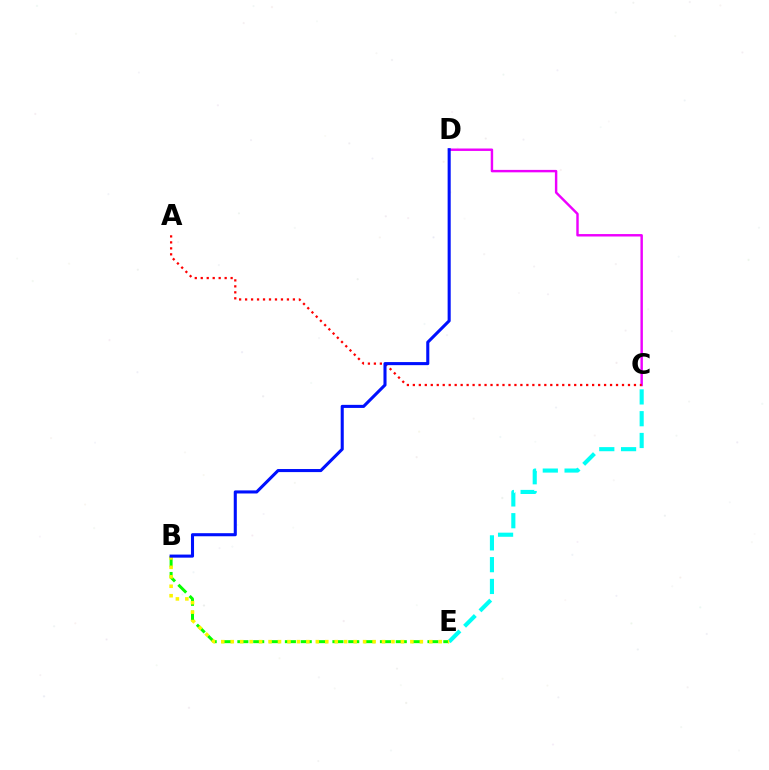{('C', 'E'): [{'color': '#00fff6', 'line_style': 'dashed', 'thickness': 2.96}], ('C', 'D'): [{'color': '#ee00ff', 'line_style': 'solid', 'thickness': 1.75}], ('A', 'C'): [{'color': '#ff0000', 'line_style': 'dotted', 'thickness': 1.62}], ('B', 'E'): [{'color': '#08ff00', 'line_style': 'dashed', 'thickness': 2.15}, {'color': '#fcf500', 'line_style': 'dotted', 'thickness': 2.57}], ('B', 'D'): [{'color': '#0010ff', 'line_style': 'solid', 'thickness': 2.21}]}